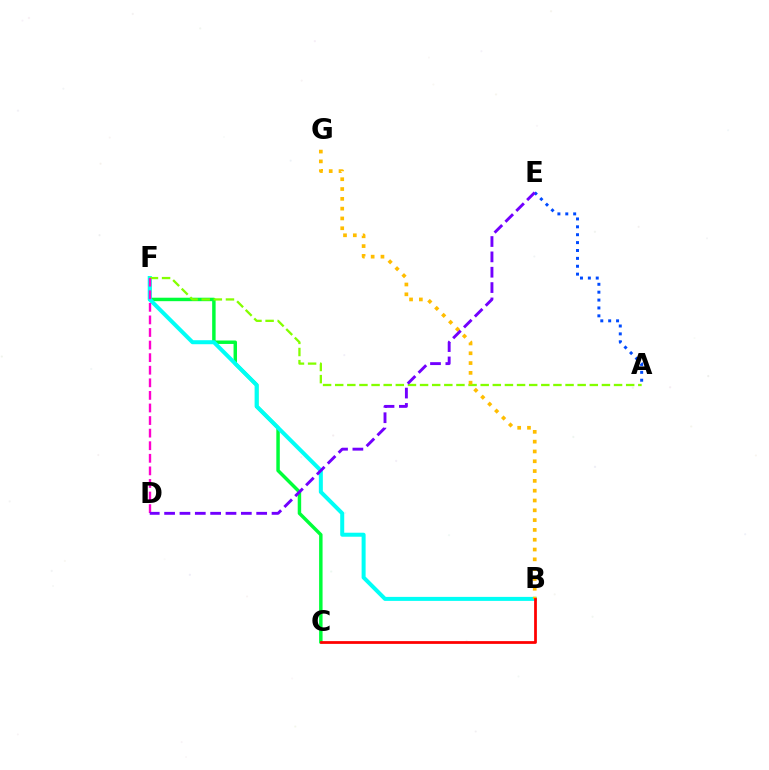{('C', 'F'): [{'color': '#00ff39', 'line_style': 'solid', 'thickness': 2.49}], ('B', 'F'): [{'color': '#00fff6', 'line_style': 'solid', 'thickness': 2.88}], ('A', 'F'): [{'color': '#84ff00', 'line_style': 'dashed', 'thickness': 1.65}], ('B', 'G'): [{'color': '#ffbd00', 'line_style': 'dotted', 'thickness': 2.66}], ('A', 'E'): [{'color': '#004bff', 'line_style': 'dotted', 'thickness': 2.14}], ('B', 'C'): [{'color': '#ff0000', 'line_style': 'solid', 'thickness': 1.99}], ('D', 'F'): [{'color': '#ff00cf', 'line_style': 'dashed', 'thickness': 1.71}], ('D', 'E'): [{'color': '#7200ff', 'line_style': 'dashed', 'thickness': 2.08}]}